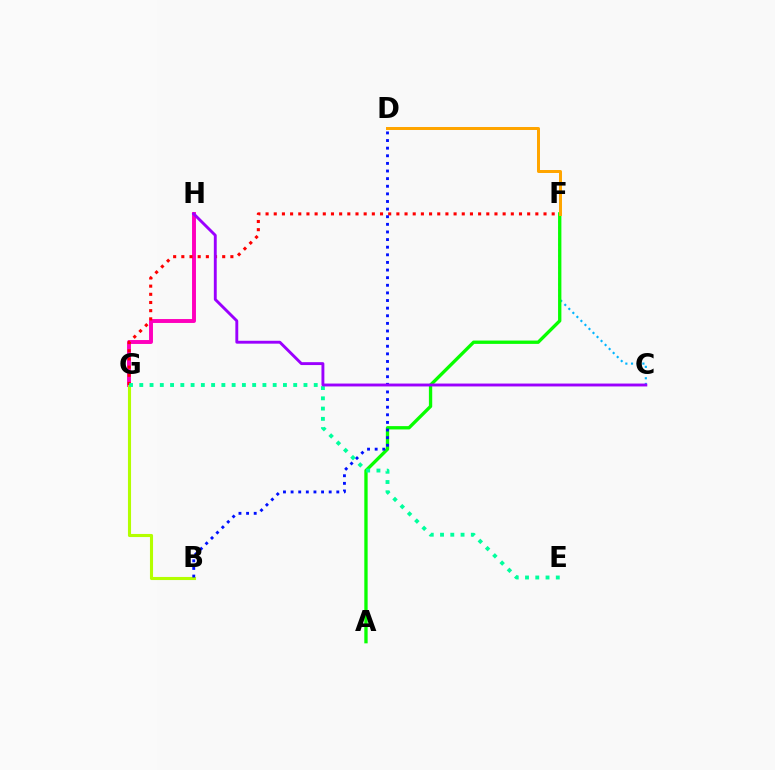{('C', 'F'): [{'color': '#00b5ff', 'line_style': 'dotted', 'thickness': 1.55}], ('A', 'F'): [{'color': '#08ff00', 'line_style': 'solid', 'thickness': 2.4}], ('D', 'F'): [{'color': '#ffa500', 'line_style': 'solid', 'thickness': 2.16}], ('G', 'H'): [{'color': '#ff00bd', 'line_style': 'solid', 'thickness': 2.82}], ('B', 'G'): [{'color': '#b3ff00', 'line_style': 'solid', 'thickness': 2.23}], ('F', 'G'): [{'color': '#ff0000', 'line_style': 'dotted', 'thickness': 2.22}], ('B', 'D'): [{'color': '#0010ff', 'line_style': 'dotted', 'thickness': 2.07}], ('E', 'G'): [{'color': '#00ff9d', 'line_style': 'dotted', 'thickness': 2.79}], ('C', 'H'): [{'color': '#9b00ff', 'line_style': 'solid', 'thickness': 2.08}]}